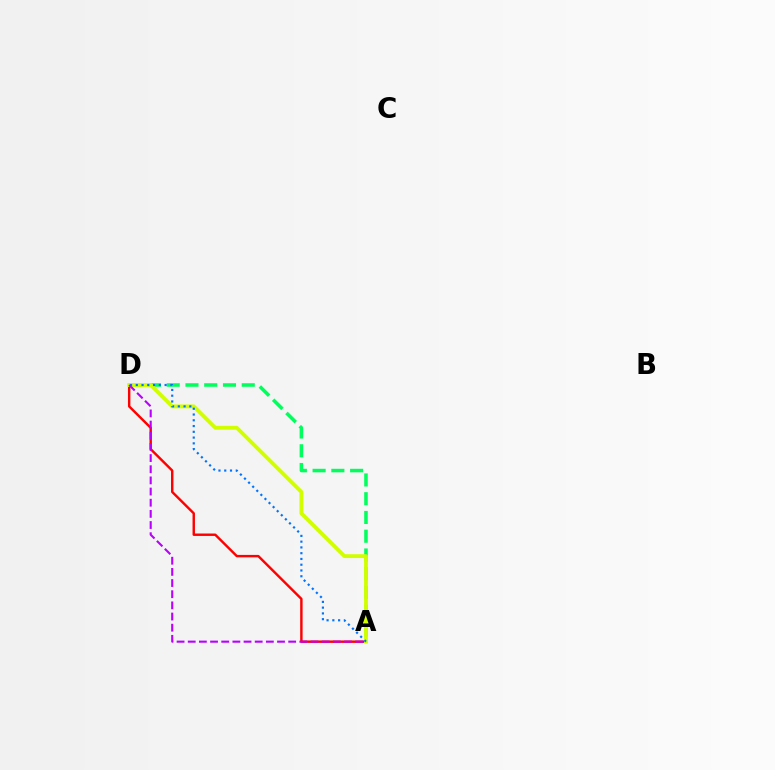{('A', 'D'): [{'color': '#ff0000', 'line_style': 'solid', 'thickness': 1.75}, {'color': '#00ff5c', 'line_style': 'dashed', 'thickness': 2.55}, {'color': '#d1ff00', 'line_style': 'solid', 'thickness': 2.76}, {'color': '#0074ff', 'line_style': 'dotted', 'thickness': 1.57}, {'color': '#b900ff', 'line_style': 'dashed', 'thickness': 1.52}]}